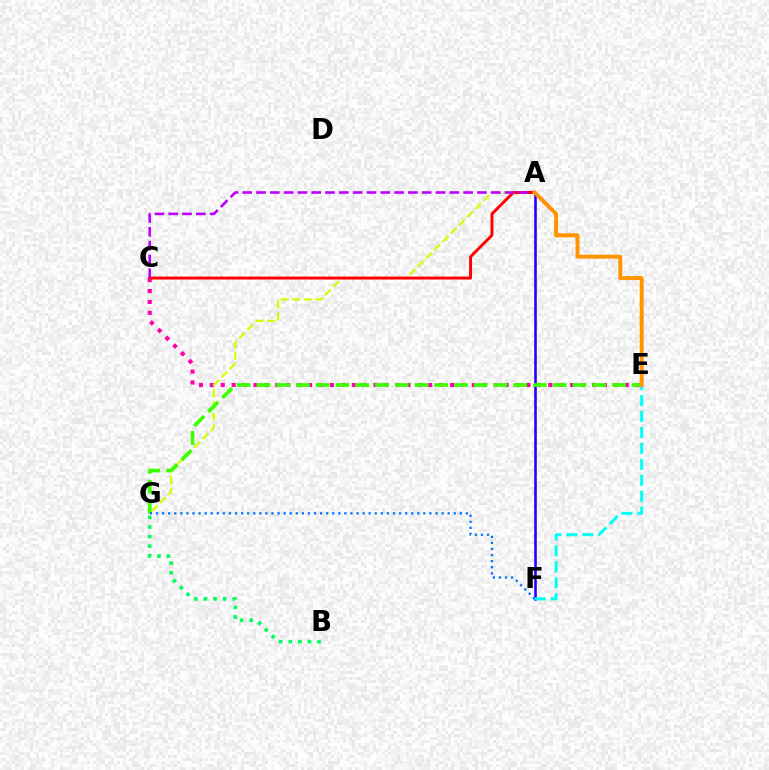{('C', 'E'): [{'color': '#ff00ac', 'line_style': 'dotted', 'thickness': 2.97}], ('A', 'G'): [{'color': '#d1ff00', 'line_style': 'dashed', 'thickness': 1.58}], ('A', 'C'): [{'color': '#ff0000', 'line_style': 'solid', 'thickness': 2.1}, {'color': '#b900ff', 'line_style': 'dashed', 'thickness': 1.88}], ('A', 'F'): [{'color': '#2500ff', 'line_style': 'solid', 'thickness': 1.87}], ('E', 'G'): [{'color': '#3dff00', 'line_style': 'dashed', 'thickness': 2.68}], ('F', 'G'): [{'color': '#0074ff', 'line_style': 'dotted', 'thickness': 1.65}], ('E', 'F'): [{'color': '#00fff6', 'line_style': 'dashed', 'thickness': 2.17}], ('B', 'G'): [{'color': '#00ff5c', 'line_style': 'dotted', 'thickness': 2.61}], ('A', 'E'): [{'color': '#ff9400', 'line_style': 'solid', 'thickness': 2.85}]}